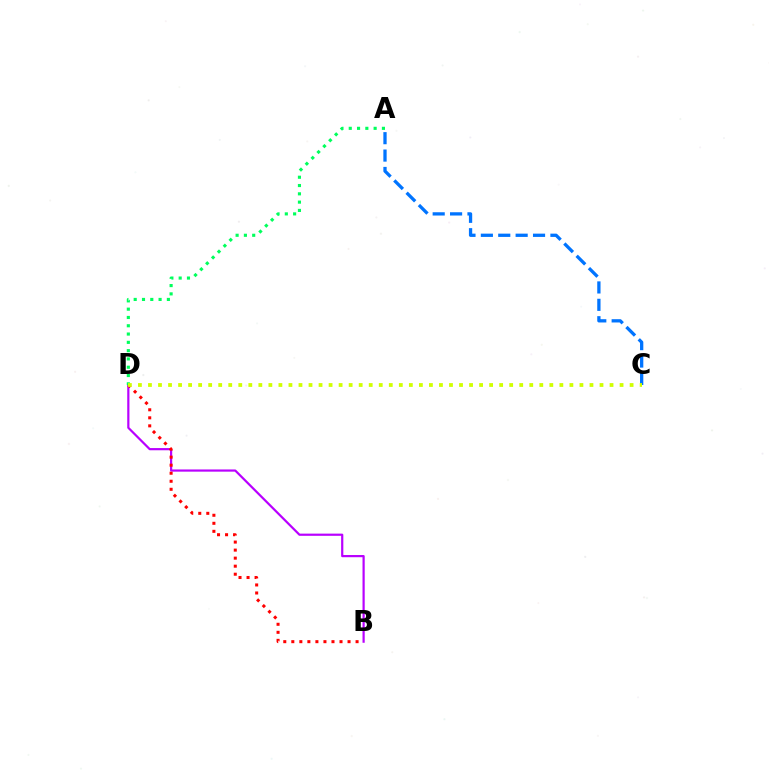{('B', 'D'): [{'color': '#b900ff', 'line_style': 'solid', 'thickness': 1.58}, {'color': '#ff0000', 'line_style': 'dotted', 'thickness': 2.18}], ('A', 'C'): [{'color': '#0074ff', 'line_style': 'dashed', 'thickness': 2.36}], ('A', 'D'): [{'color': '#00ff5c', 'line_style': 'dotted', 'thickness': 2.25}], ('C', 'D'): [{'color': '#d1ff00', 'line_style': 'dotted', 'thickness': 2.73}]}